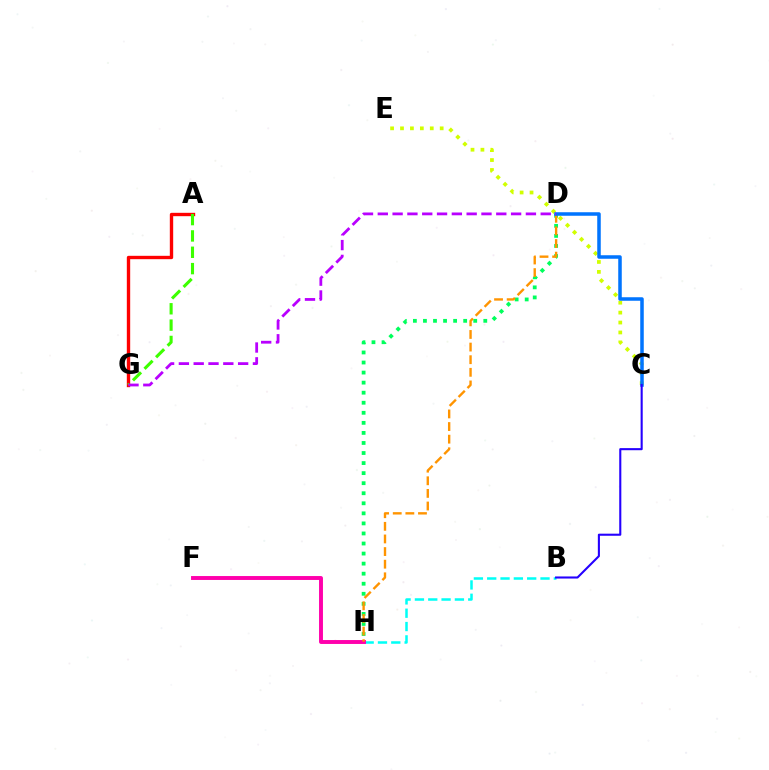{('A', 'G'): [{'color': '#ff0000', 'line_style': 'solid', 'thickness': 2.42}, {'color': '#3dff00', 'line_style': 'dashed', 'thickness': 2.22}], ('C', 'E'): [{'color': '#d1ff00', 'line_style': 'dotted', 'thickness': 2.7}], ('D', 'H'): [{'color': '#00ff5c', 'line_style': 'dotted', 'thickness': 2.73}, {'color': '#ff9400', 'line_style': 'dashed', 'thickness': 1.71}], ('B', 'H'): [{'color': '#00fff6', 'line_style': 'dashed', 'thickness': 1.81}], ('F', 'H'): [{'color': '#ff00ac', 'line_style': 'solid', 'thickness': 2.82}], ('C', 'D'): [{'color': '#0074ff', 'line_style': 'solid', 'thickness': 2.54}], ('D', 'G'): [{'color': '#b900ff', 'line_style': 'dashed', 'thickness': 2.01}], ('B', 'C'): [{'color': '#2500ff', 'line_style': 'solid', 'thickness': 1.51}]}